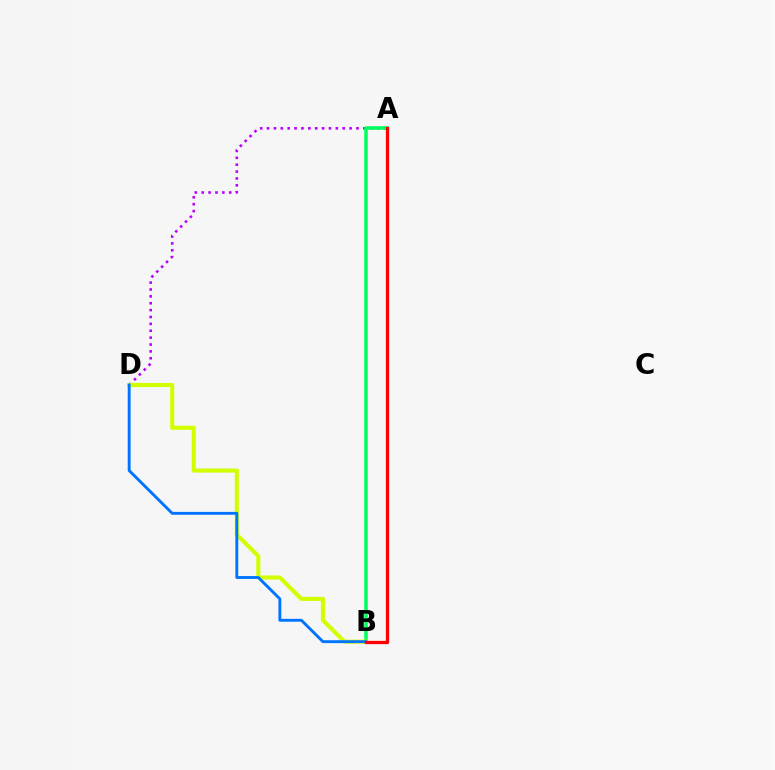{('A', 'D'): [{'color': '#b900ff', 'line_style': 'dotted', 'thickness': 1.87}], ('A', 'B'): [{'color': '#00ff5c', 'line_style': 'solid', 'thickness': 2.55}, {'color': '#ff0000', 'line_style': 'solid', 'thickness': 2.36}], ('B', 'D'): [{'color': '#d1ff00', 'line_style': 'solid', 'thickness': 2.95}, {'color': '#0074ff', 'line_style': 'solid', 'thickness': 2.08}]}